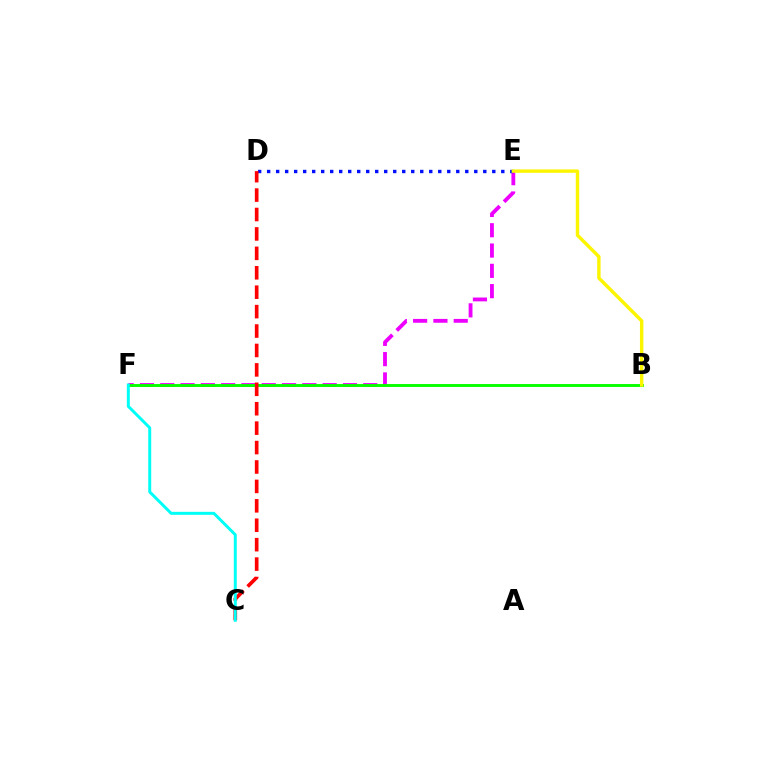{('E', 'F'): [{'color': '#ee00ff', 'line_style': 'dashed', 'thickness': 2.76}], ('B', 'F'): [{'color': '#08ff00', 'line_style': 'solid', 'thickness': 2.1}], ('D', 'E'): [{'color': '#0010ff', 'line_style': 'dotted', 'thickness': 2.45}], ('C', 'D'): [{'color': '#ff0000', 'line_style': 'dashed', 'thickness': 2.64}], ('C', 'F'): [{'color': '#00fff6', 'line_style': 'solid', 'thickness': 2.14}], ('B', 'E'): [{'color': '#fcf500', 'line_style': 'solid', 'thickness': 2.46}]}